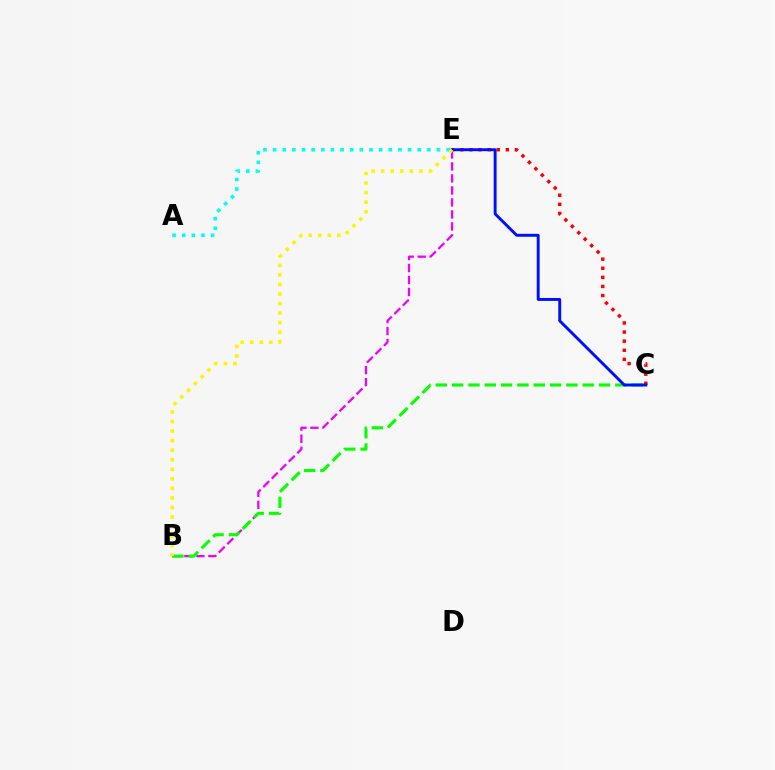{('B', 'E'): [{'color': '#ee00ff', 'line_style': 'dashed', 'thickness': 1.63}, {'color': '#fcf500', 'line_style': 'dotted', 'thickness': 2.59}], ('A', 'E'): [{'color': '#00fff6', 'line_style': 'dotted', 'thickness': 2.62}], ('B', 'C'): [{'color': '#08ff00', 'line_style': 'dashed', 'thickness': 2.22}], ('C', 'E'): [{'color': '#ff0000', 'line_style': 'dotted', 'thickness': 2.47}, {'color': '#0010ff', 'line_style': 'solid', 'thickness': 2.11}]}